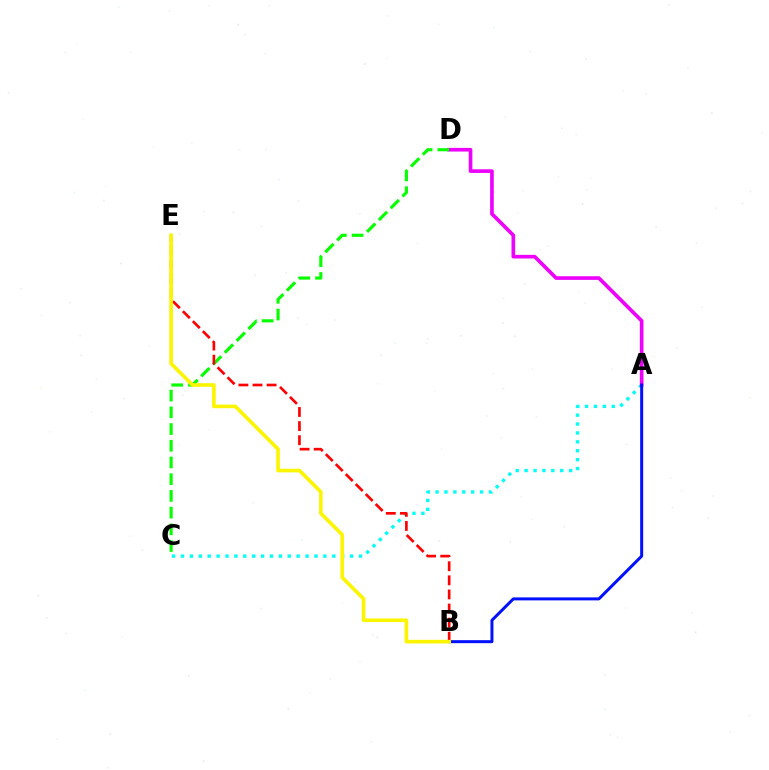{('A', 'C'): [{'color': '#00fff6', 'line_style': 'dotted', 'thickness': 2.42}], ('A', 'D'): [{'color': '#ee00ff', 'line_style': 'solid', 'thickness': 2.62}], ('A', 'B'): [{'color': '#0010ff', 'line_style': 'solid', 'thickness': 2.15}], ('C', 'D'): [{'color': '#08ff00', 'line_style': 'dashed', 'thickness': 2.27}], ('B', 'E'): [{'color': '#ff0000', 'line_style': 'dashed', 'thickness': 1.92}, {'color': '#fcf500', 'line_style': 'solid', 'thickness': 2.61}]}